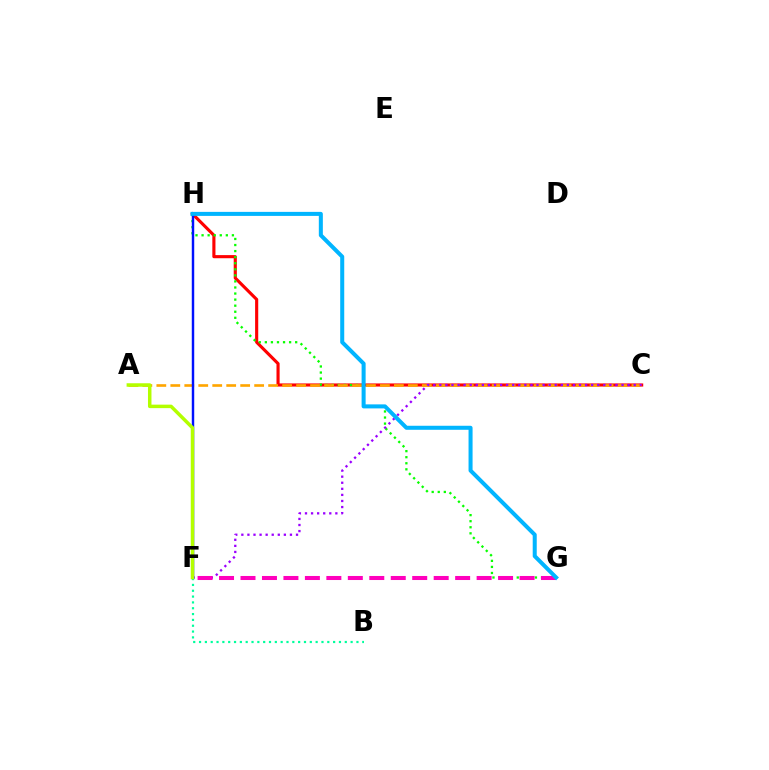{('C', 'H'): [{'color': '#ff0000', 'line_style': 'solid', 'thickness': 2.25}], ('G', 'H'): [{'color': '#08ff00', 'line_style': 'dotted', 'thickness': 1.65}, {'color': '#00b5ff', 'line_style': 'solid', 'thickness': 2.9}], ('A', 'C'): [{'color': '#ffa500', 'line_style': 'dashed', 'thickness': 1.9}], ('C', 'F'): [{'color': '#9b00ff', 'line_style': 'dotted', 'thickness': 1.65}], ('F', 'G'): [{'color': '#ff00bd', 'line_style': 'dashed', 'thickness': 2.92}], ('F', 'H'): [{'color': '#0010ff', 'line_style': 'solid', 'thickness': 1.76}], ('B', 'F'): [{'color': '#00ff9d', 'line_style': 'dotted', 'thickness': 1.58}], ('A', 'F'): [{'color': '#b3ff00', 'line_style': 'solid', 'thickness': 2.51}]}